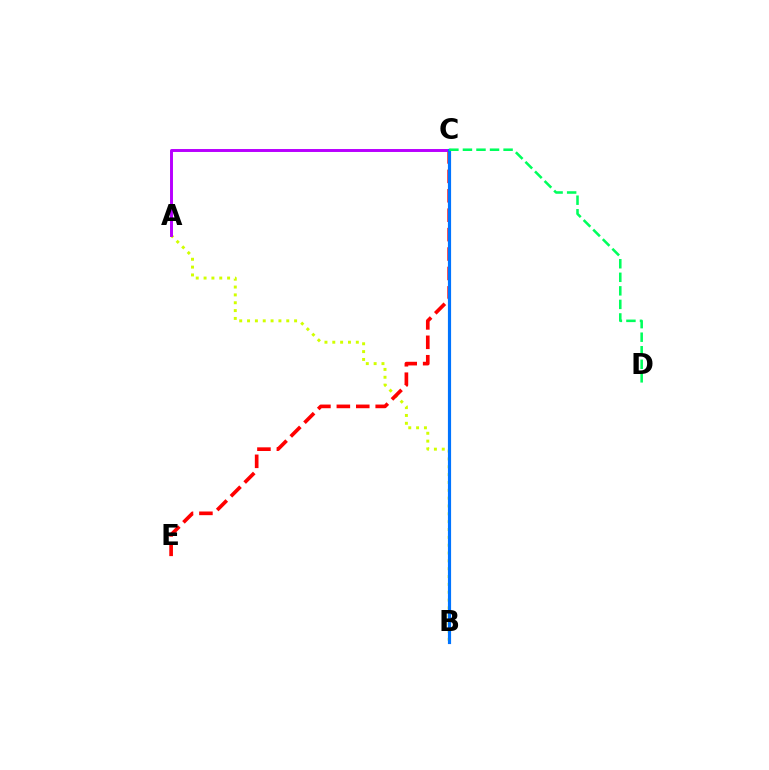{('A', 'B'): [{'color': '#d1ff00', 'line_style': 'dotted', 'thickness': 2.13}], ('C', 'E'): [{'color': '#ff0000', 'line_style': 'dashed', 'thickness': 2.64}], ('A', 'C'): [{'color': '#b900ff', 'line_style': 'solid', 'thickness': 2.12}], ('B', 'C'): [{'color': '#0074ff', 'line_style': 'solid', 'thickness': 2.28}], ('C', 'D'): [{'color': '#00ff5c', 'line_style': 'dashed', 'thickness': 1.84}]}